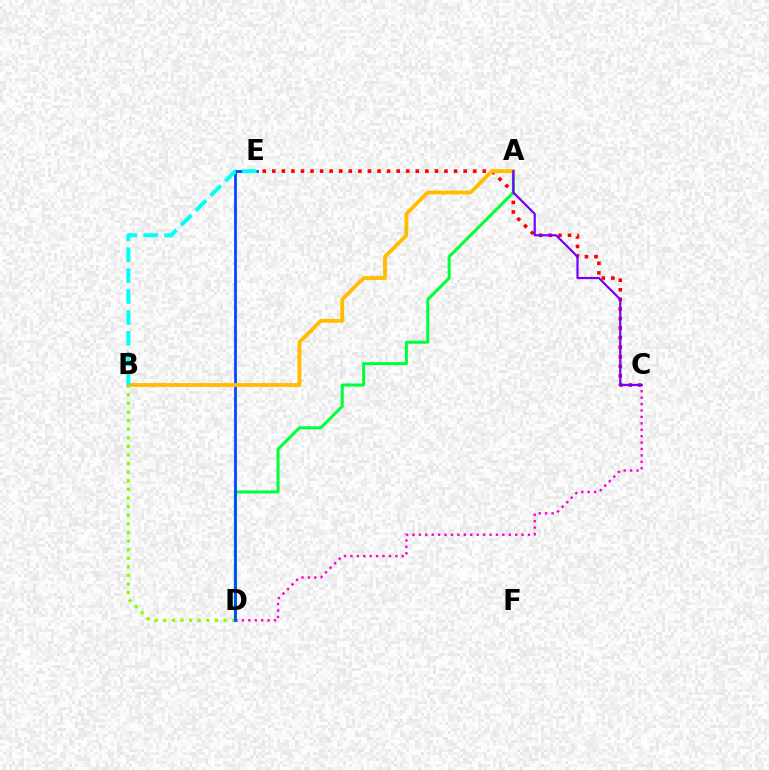{('C', 'E'): [{'color': '#ff0000', 'line_style': 'dotted', 'thickness': 2.6}], ('B', 'D'): [{'color': '#84ff00', 'line_style': 'dotted', 'thickness': 2.34}], ('C', 'D'): [{'color': '#ff00cf', 'line_style': 'dotted', 'thickness': 1.74}], ('A', 'D'): [{'color': '#00ff39', 'line_style': 'solid', 'thickness': 2.16}], ('D', 'E'): [{'color': '#004bff', 'line_style': 'solid', 'thickness': 2.01}], ('A', 'B'): [{'color': '#ffbd00', 'line_style': 'solid', 'thickness': 2.76}], ('A', 'C'): [{'color': '#7200ff', 'line_style': 'solid', 'thickness': 1.59}], ('B', 'E'): [{'color': '#00fff6', 'line_style': 'dashed', 'thickness': 2.84}]}